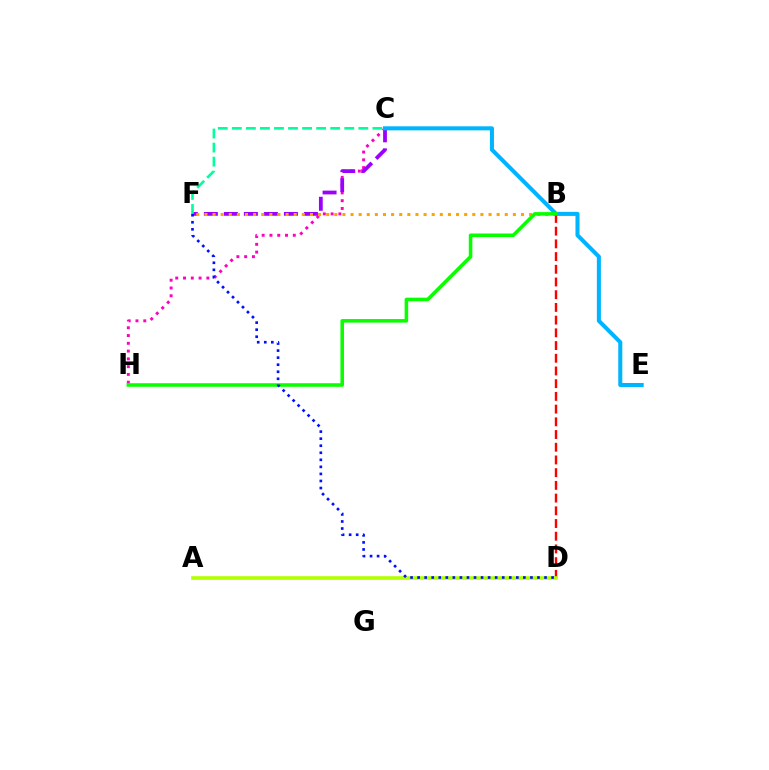{('C', 'H'): [{'color': '#ff00bd', 'line_style': 'dotted', 'thickness': 2.11}], ('C', 'F'): [{'color': '#9b00ff', 'line_style': 'dashed', 'thickness': 2.72}, {'color': '#00ff9d', 'line_style': 'dashed', 'thickness': 1.91}], ('C', 'E'): [{'color': '#00b5ff', 'line_style': 'solid', 'thickness': 2.92}], ('B', 'F'): [{'color': '#ffa500', 'line_style': 'dotted', 'thickness': 2.21}], ('B', 'D'): [{'color': '#ff0000', 'line_style': 'dashed', 'thickness': 1.73}], ('B', 'H'): [{'color': '#08ff00', 'line_style': 'solid', 'thickness': 2.56}], ('A', 'D'): [{'color': '#b3ff00', 'line_style': 'solid', 'thickness': 2.61}], ('D', 'F'): [{'color': '#0010ff', 'line_style': 'dotted', 'thickness': 1.92}]}